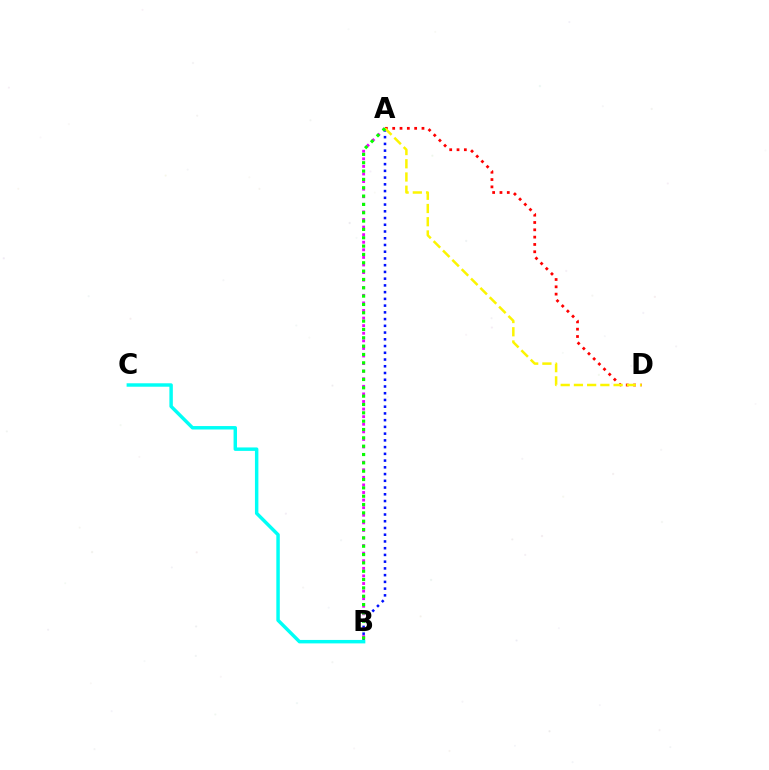{('A', 'B'): [{'color': '#0010ff', 'line_style': 'dotted', 'thickness': 1.83}, {'color': '#ee00ff', 'line_style': 'dotted', 'thickness': 2.06}, {'color': '#08ff00', 'line_style': 'dotted', 'thickness': 2.27}], ('B', 'C'): [{'color': '#00fff6', 'line_style': 'solid', 'thickness': 2.48}], ('A', 'D'): [{'color': '#ff0000', 'line_style': 'dotted', 'thickness': 1.99}, {'color': '#fcf500', 'line_style': 'dashed', 'thickness': 1.8}]}